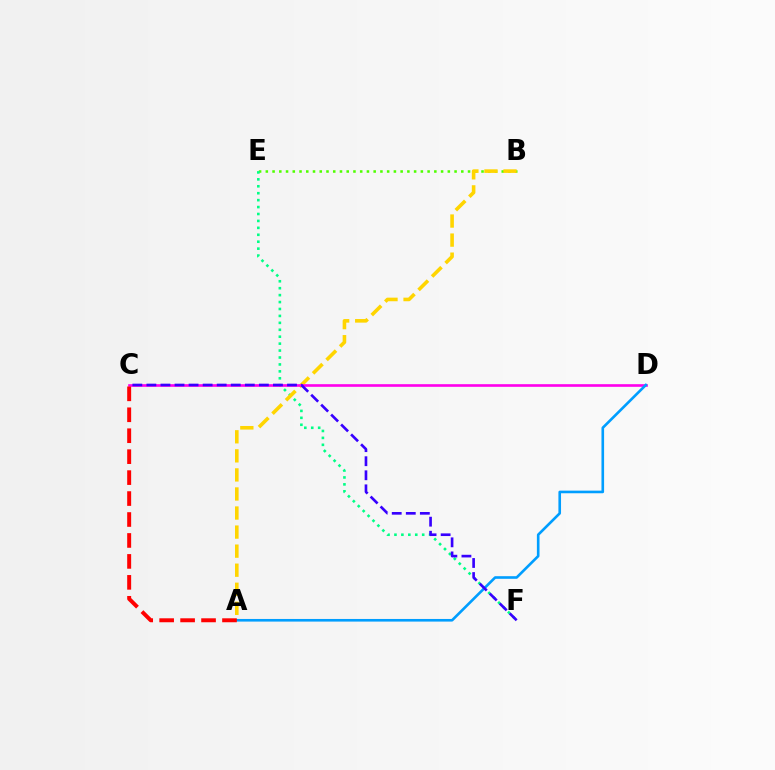{('B', 'E'): [{'color': '#4fff00', 'line_style': 'dotted', 'thickness': 1.83}], ('E', 'F'): [{'color': '#00ff86', 'line_style': 'dotted', 'thickness': 1.88}], ('A', 'B'): [{'color': '#ffd500', 'line_style': 'dashed', 'thickness': 2.59}], ('C', 'D'): [{'color': '#ff00ed', 'line_style': 'solid', 'thickness': 1.9}], ('A', 'D'): [{'color': '#009eff', 'line_style': 'solid', 'thickness': 1.89}], ('A', 'C'): [{'color': '#ff0000', 'line_style': 'dashed', 'thickness': 2.85}], ('C', 'F'): [{'color': '#3700ff', 'line_style': 'dashed', 'thickness': 1.91}]}